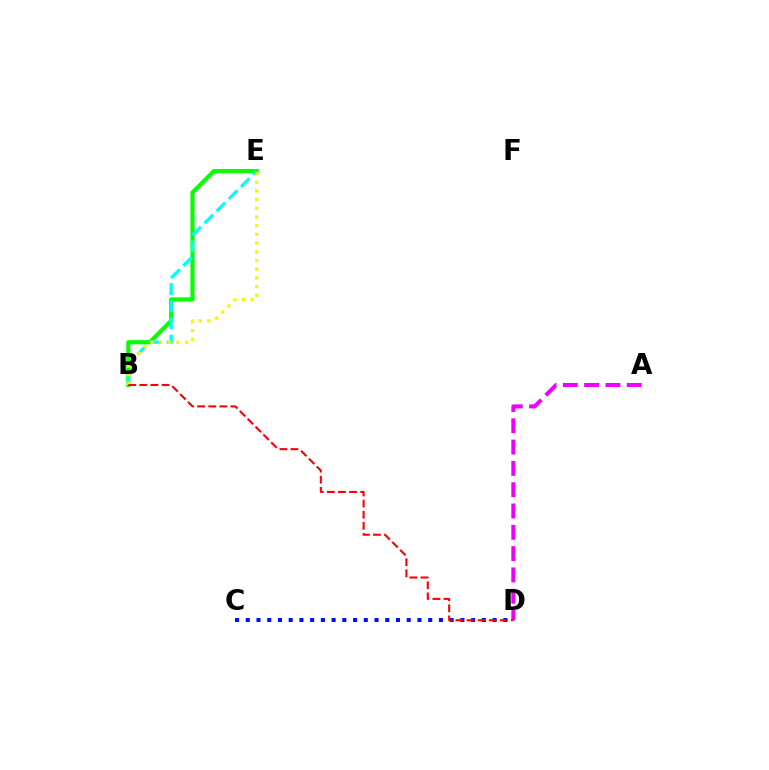{('B', 'E'): [{'color': '#08ff00', 'line_style': 'solid', 'thickness': 2.99}, {'color': '#00fff6', 'line_style': 'dashed', 'thickness': 2.33}, {'color': '#fcf500', 'line_style': 'dotted', 'thickness': 2.36}], ('A', 'D'): [{'color': '#ee00ff', 'line_style': 'dashed', 'thickness': 2.89}], ('C', 'D'): [{'color': '#0010ff', 'line_style': 'dotted', 'thickness': 2.92}], ('B', 'D'): [{'color': '#ff0000', 'line_style': 'dashed', 'thickness': 1.51}]}